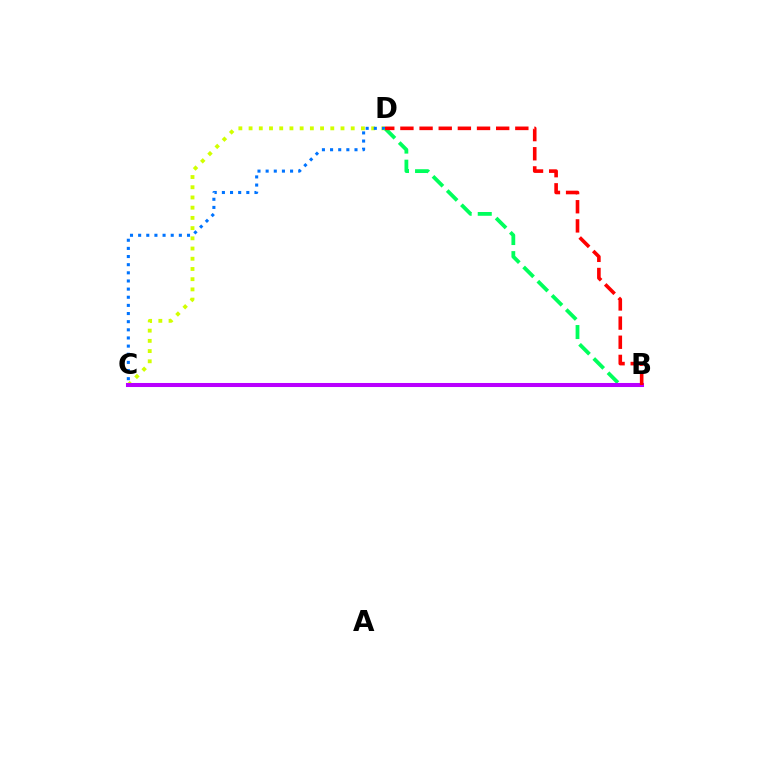{('C', 'D'): [{'color': '#d1ff00', 'line_style': 'dotted', 'thickness': 2.78}, {'color': '#0074ff', 'line_style': 'dotted', 'thickness': 2.21}], ('B', 'D'): [{'color': '#00ff5c', 'line_style': 'dashed', 'thickness': 2.73}, {'color': '#ff0000', 'line_style': 'dashed', 'thickness': 2.6}], ('B', 'C'): [{'color': '#b900ff', 'line_style': 'solid', 'thickness': 2.92}]}